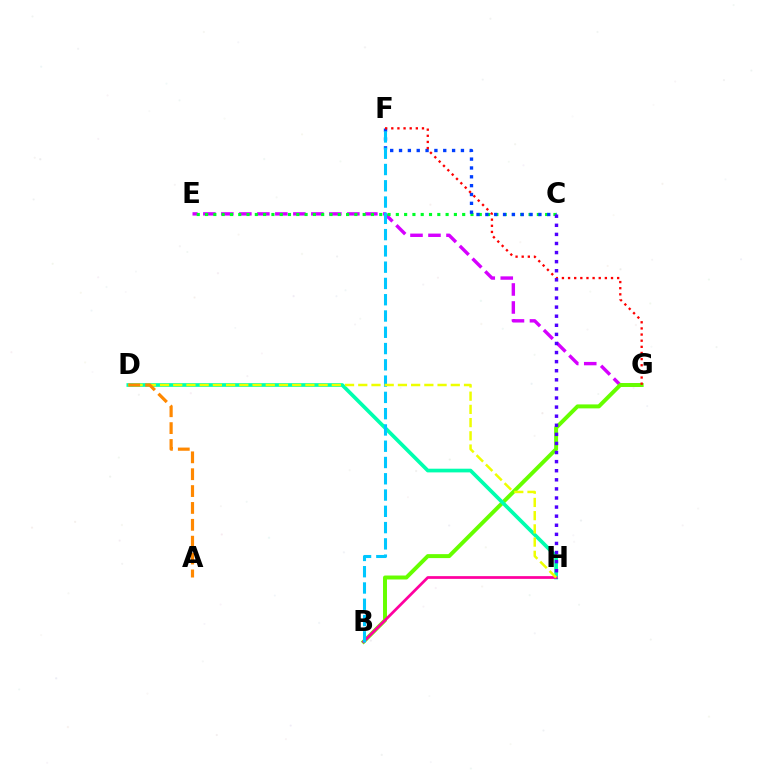{('E', 'G'): [{'color': '#d600ff', 'line_style': 'dashed', 'thickness': 2.45}], ('B', 'G'): [{'color': '#66ff00', 'line_style': 'solid', 'thickness': 2.85}], ('C', 'E'): [{'color': '#00ff27', 'line_style': 'dotted', 'thickness': 2.25}], ('D', 'H'): [{'color': '#00ffaf', 'line_style': 'solid', 'thickness': 2.66}, {'color': '#eeff00', 'line_style': 'dashed', 'thickness': 1.8}], ('C', 'F'): [{'color': '#003fff', 'line_style': 'dotted', 'thickness': 2.4}], ('F', 'G'): [{'color': '#ff0000', 'line_style': 'dotted', 'thickness': 1.67}], ('C', 'H'): [{'color': '#4f00ff', 'line_style': 'dotted', 'thickness': 2.47}], ('B', 'H'): [{'color': '#ff00a0', 'line_style': 'solid', 'thickness': 1.97}], ('B', 'F'): [{'color': '#00c7ff', 'line_style': 'dashed', 'thickness': 2.21}], ('A', 'D'): [{'color': '#ff8800', 'line_style': 'dashed', 'thickness': 2.29}]}